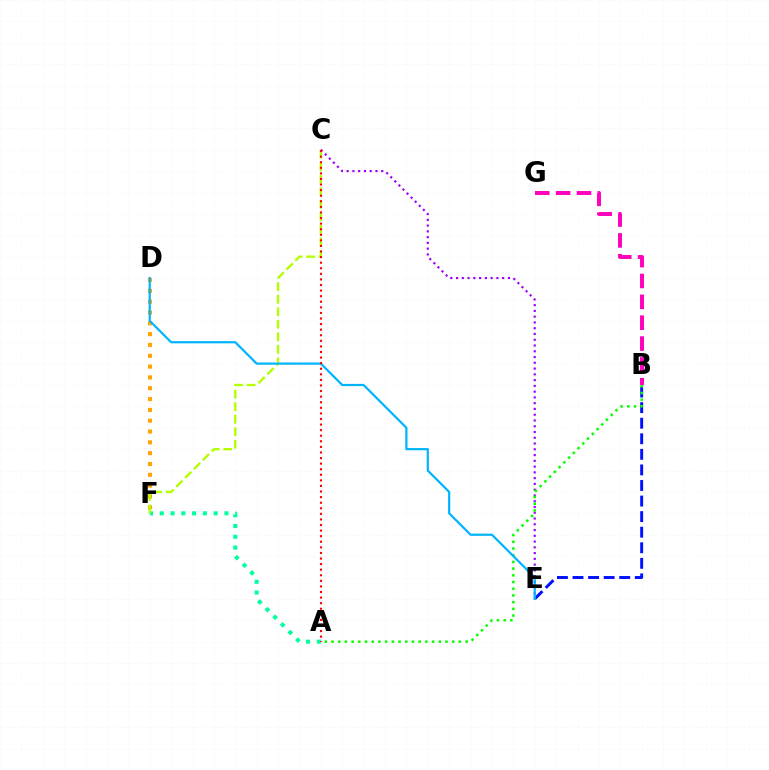{('A', 'F'): [{'color': '#00ff9d', 'line_style': 'dotted', 'thickness': 2.93}], ('B', 'G'): [{'color': '#ff00bd', 'line_style': 'dashed', 'thickness': 2.83}], ('D', 'F'): [{'color': '#ffa500', 'line_style': 'dotted', 'thickness': 2.94}], ('C', 'F'): [{'color': '#b3ff00', 'line_style': 'dashed', 'thickness': 1.7}], ('B', 'E'): [{'color': '#0010ff', 'line_style': 'dashed', 'thickness': 2.11}], ('C', 'E'): [{'color': '#9b00ff', 'line_style': 'dotted', 'thickness': 1.57}], ('A', 'B'): [{'color': '#08ff00', 'line_style': 'dotted', 'thickness': 1.82}], ('D', 'E'): [{'color': '#00b5ff', 'line_style': 'solid', 'thickness': 1.59}], ('A', 'C'): [{'color': '#ff0000', 'line_style': 'dotted', 'thickness': 1.52}]}